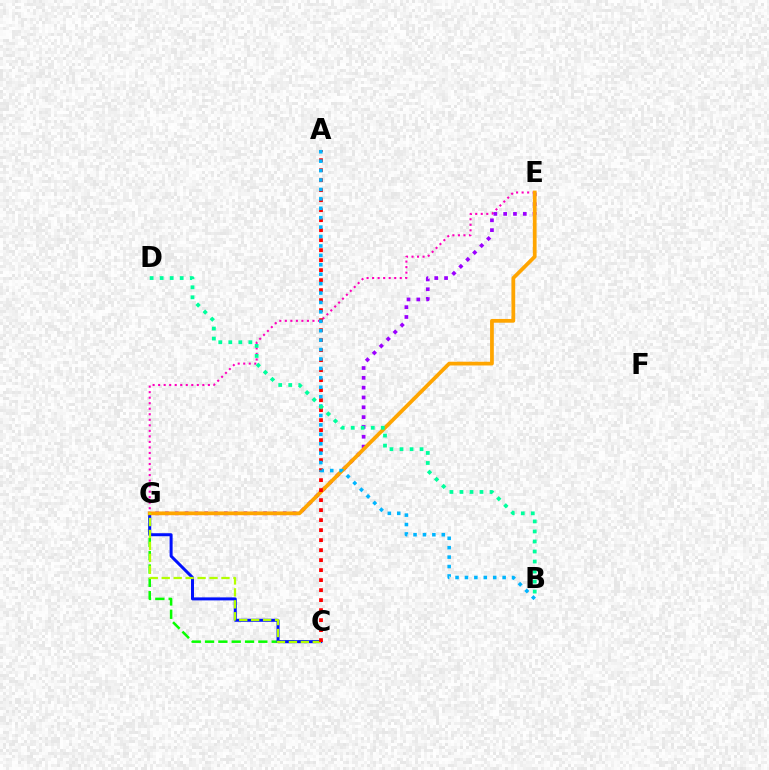{('C', 'G'): [{'color': '#08ff00', 'line_style': 'dashed', 'thickness': 1.81}, {'color': '#0010ff', 'line_style': 'solid', 'thickness': 2.16}, {'color': '#b3ff00', 'line_style': 'dashed', 'thickness': 1.62}], ('E', 'G'): [{'color': '#ff00bd', 'line_style': 'dotted', 'thickness': 1.5}, {'color': '#9b00ff', 'line_style': 'dotted', 'thickness': 2.67}, {'color': '#ffa500', 'line_style': 'solid', 'thickness': 2.7}], ('A', 'C'): [{'color': '#ff0000', 'line_style': 'dotted', 'thickness': 2.72}], ('A', 'B'): [{'color': '#00b5ff', 'line_style': 'dotted', 'thickness': 2.56}], ('B', 'D'): [{'color': '#00ff9d', 'line_style': 'dotted', 'thickness': 2.72}]}